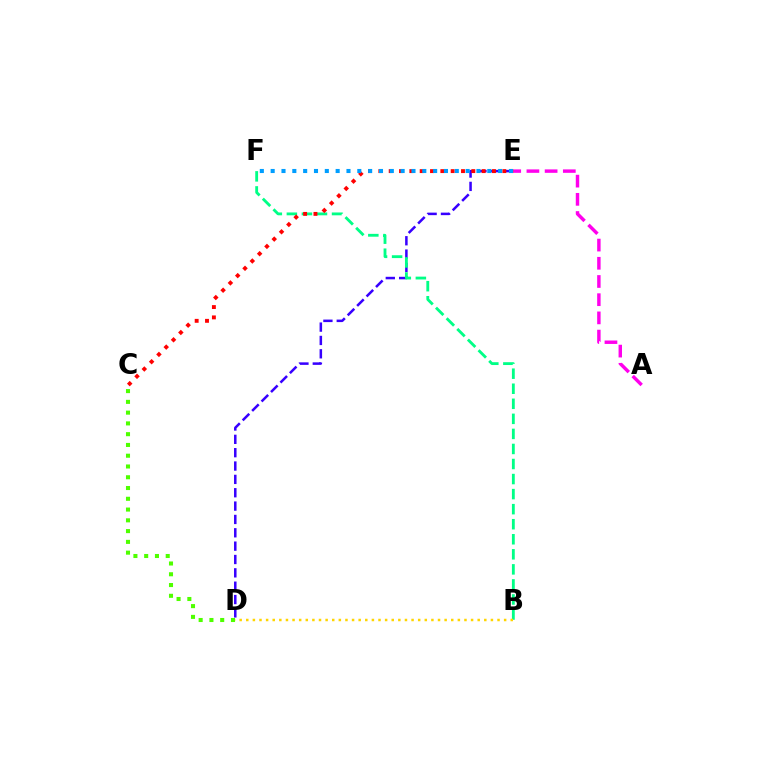{('D', 'E'): [{'color': '#3700ff', 'line_style': 'dashed', 'thickness': 1.81}], ('A', 'E'): [{'color': '#ff00ed', 'line_style': 'dashed', 'thickness': 2.47}], ('B', 'F'): [{'color': '#00ff86', 'line_style': 'dashed', 'thickness': 2.04}], ('C', 'D'): [{'color': '#4fff00', 'line_style': 'dotted', 'thickness': 2.93}], ('C', 'E'): [{'color': '#ff0000', 'line_style': 'dotted', 'thickness': 2.81}], ('E', 'F'): [{'color': '#009eff', 'line_style': 'dotted', 'thickness': 2.94}], ('B', 'D'): [{'color': '#ffd500', 'line_style': 'dotted', 'thickness': 1.8}]}